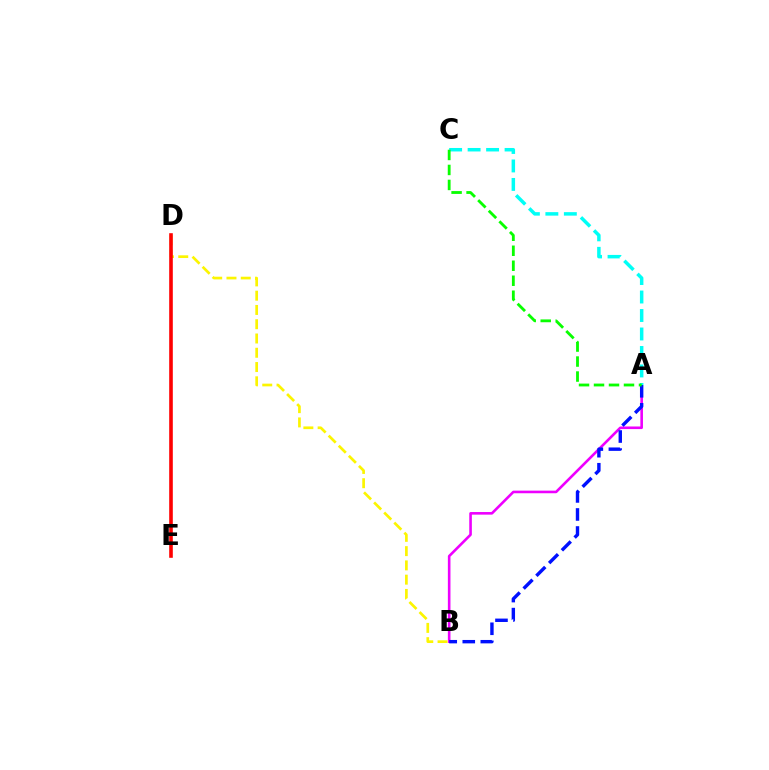{('A', 'B'): [{'color': '#ee00ff', 'line_style': 'solid', 'thickness': 1.88}, {'color': '#0010ff', 'line_style': 'dashed', 'thickness': 2.45}], ('A', 'C'): [{'color': '#00fff6', 'line_style': 'dashed', 'thickness': 2.51}, {'color': '#08ff00', 'line_style': 'dashed', 'thickness': 2.04}], ('B', 'D'): [{'color': '#fcf500', 'line_style': 'dashed', 'thickness': 1.94}], ('D', 'E'): [{'color': '#ff0000', 'line_style': 'solid', 'thickness': 2.6}]}